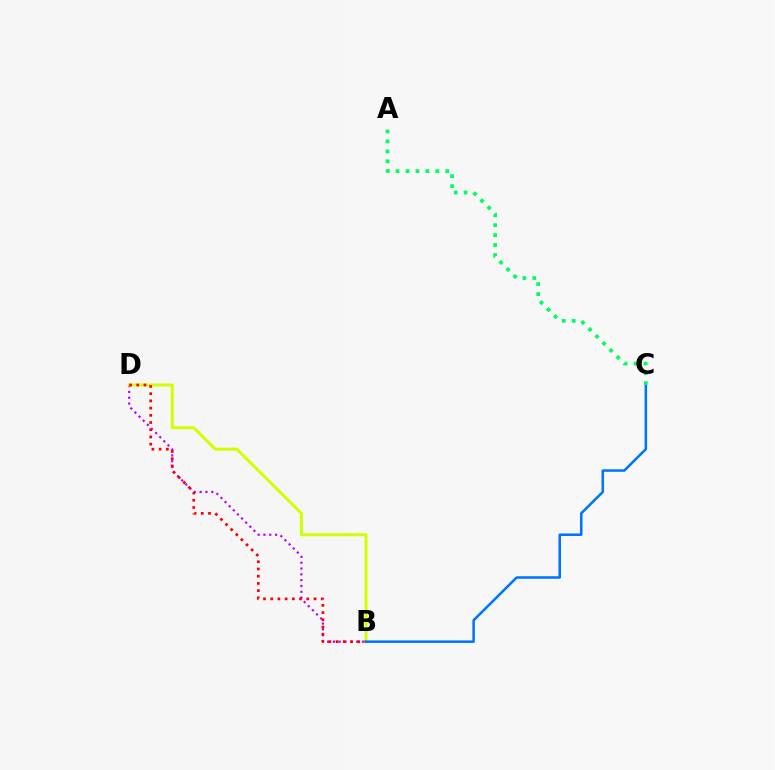{('B', 'D'): [{'color': '#b900ff', 'line_style': 'dotted', 'thickness': 1.58}, {'color': '#d1ff00', 'line_style': 'solid', 'thickness': 2.15}, {'color': '#ff0000', 'line_style': 'dotted', 'thickness': 1.96}], ('B', 'C'): [{'color': '#0074ff', 'line_style': 'solid', 'thickness': 1.83}], ('A', 'C'): [{'color': '#00ff5c', 'line_style': 'dotted', 'thickness': 2.7}]}